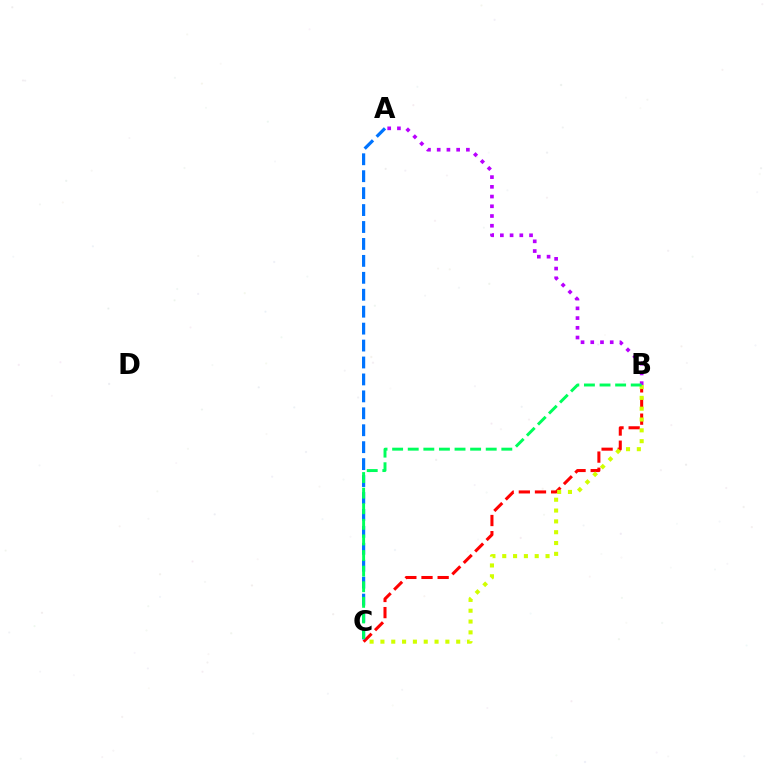{('B', 'C'): [{'color': '#ff0000', 'line_style': 'dashed', 'thickness': 2.19}, {'color': '#d1ff00', 'line_style': 'dotted', 'thickness': 2.94}, {'color': '#00ff5c', 'line_style': 'dashed', 'thickness': 2.12}], ('A', 'C'): [{'color': '#0074ff', 'line_style': 'dashed', 'thickness': 2.3}], ('A', 'B'): [{'color': '#b900ff', 'line_style': 'dotted', 'thickness': 2.64}]}